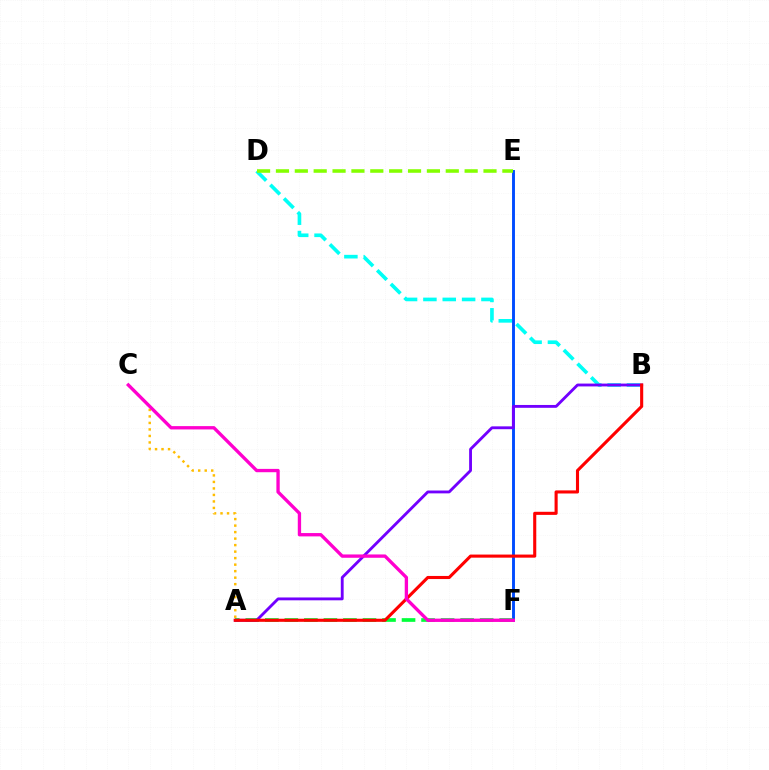{('E', 'F'): [{'color': '#004bff', 'line_style': 'solid', 'thickness': 2.09}], ('B', 'D'): [{'color': '#00fff6', 'line_style': 'dashed', 'thickness': 2.63}], ('A', 'F'): [{'color': '#00ff39', 'line_style': 'dashed', 'thickness': 2.65}], ('A', 'B'): [{'color': '#7200ff', 'line_style': 'solid', 'thickness': 2.05}, {'color': '#ff0000', 'line_style': 'solid', 'thickness': 2.23}], ('A', 'C'): [{'color': '#ffbd00', 'line_style': 'dotted', 'thickness': 1.77}], ('C', 'F'): [{'color': '#ff00cf', 'line_style': 'solid', 'thickness': 2.4}], ('D', 'E'): [{'color': '#84ff00', 'line_style': 'dashed', 'thickness': 2.56}]}